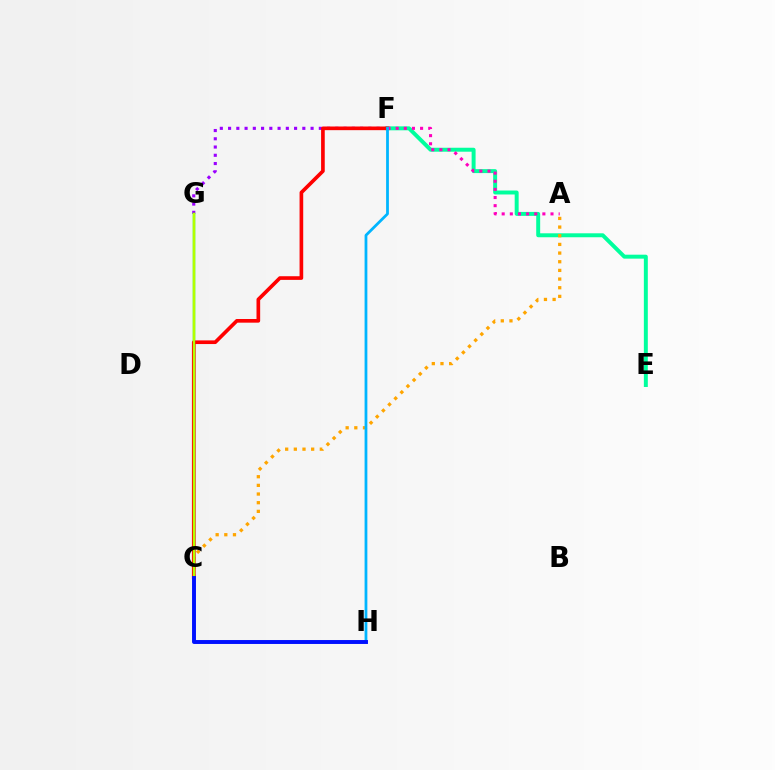{('F', 'G'): [{'color': '#9b00ff', 'line_style': 'dotted', 'thickness': 2.24}], ('E', 'F'): [{'color': '#00ff9d', 'line_style': 'solid', 'thickness': 2.85}], ('A', 'C'): [{'color': '#ffa500', 'line_style': 'dotted', 'thickness': 2.35}], ('C', 'G'): [{'color': '#08ff00', 'line_style': 'solid', 'thickness': 1.76}, {'color': '#b3ff00', 'line_style': 'solid', 'thickness': 1.66}], ('C', 'F'): [{'color': '#ff0000', 'line_style': 'solid', 'thickness': 2.63}], ('A', 'F'): [{'color': '#ff00bd', 'line_style': 'dotted', 'thickness': 2.21}], ('F', 'H'): [{'color': '#00b5ff', 'line_style': 'solid', 'thickness': 2.0}], ('C', 'H'): [{'color': '#0010ff', 'line_style': 'solid', 'thickness': 2.83}]}